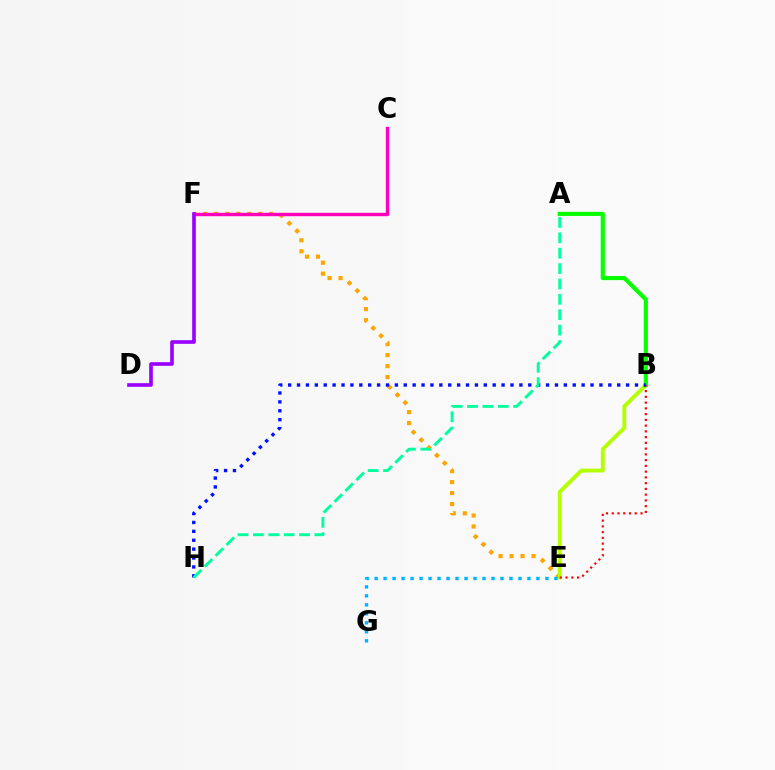{('E', 'F'): [{'color': '#ffa500', 'line_style': 'dotted', 'thickness': 2.99}], ('B', 'E'): [{'color': '#b3ff00', 'line_style': 'solid', 'thickness': 2.78}, {'color': '#ff0000', 'line_style': 'dotted', 'thickness': 1.56}], ('E', 'G'): [{'color': '#00b5ff', 'line_style': 'dotted', 'thickness': 2.44}], ('C', 'F'): [{'color': '#ff00bd', 'line_style': 'solid', 'thickness': 2.44}], ('A', 'B'): [{'color': '#08ff00', 'line_style': 'solid', 'thickness': 2.97}], ('B', 'H'): [{'color': '#0010ff', 'line_style': 'dotted', 'thickness': 2.42}], ('D', 'F'): [{'color': '#9b00ff', 'line_style': 'solid', 'thickness': 2.63}], ('A', 'H'): [{'color': '#00ff9d', 'line_style': 'dashed', 'thickness': 2.09}]}